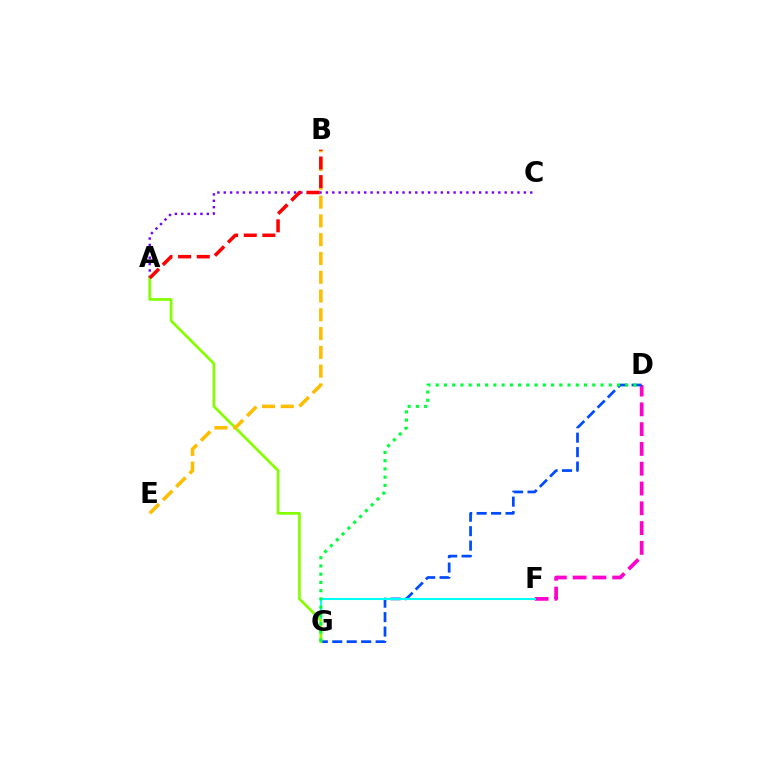{('D', 'F'): [{'color': '#ff00cf', 'line_style': 'dashed', 'thickness': 2.69}], ('D', 'G'): [{'color': '#004bff', 'line_style': 'dashed', 'thickness': 1.96}, {'color': '#00ff39', 'line_style': 'dotted', 'thickness': 2.24}], ('A', 'C'): [{'color': '#7200ff', 'line_style': 'dotted', 'thickness': 1.73}], ('F', 'G'): [{'color': '#00fff6', 'line_style': 'solid', 'thickness': 1.5}], ('A', 'G'): [{'color': '#84ff00', 'line_style': 'solid', 'thickness': 1.96}], ('B', 'E'): [{'color': '#ffbd00', 'line_style': 'dashed', 'thickness': 2.55}], ('A', 'B'): [{'color': '#ff0000', 'line_style': 'dashed', 'thickness': 2.53}]}